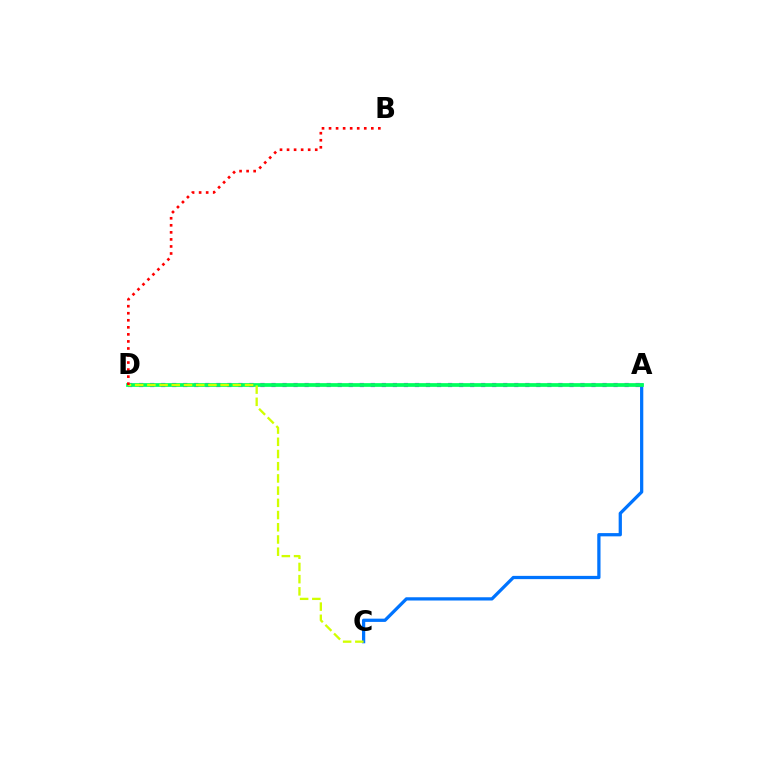{('A', 'D'): [{'color': '#b900ff', 'line_style': 'dotted', 'thickness': 3.0}, {'color': '#00ff5c', 'line_style': 'solid', 'thickness': 2.68}], ('A', 'C'): [{'color': '#0074ff', 'line_style': 'solid', 'thickness': 2.34}], ('C', 'D'): [{'color': '#d1ff00', 'line_style': 'dashed', 'thickness': 1.66}], ('B', 'D'): [{'color': '#ff0000', 'line_style': 'dotted', 'thickness': 1.91}]}